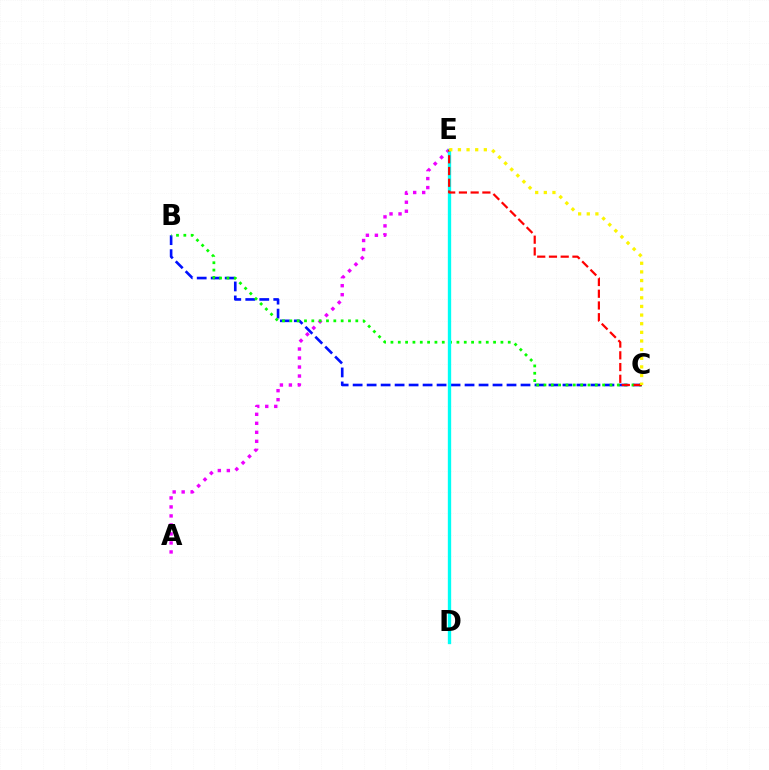{('A', 'E'): [{'color': '#ee00ff', 'line_style': 'dotted', 'thickness': 2.45}], ('B', 'C'): [{'color': '#0010ff', 'line_style': 'dashed', 'thickness': 1.9}, {'color': '#08ff00', 'line_style': 'dotted', 'thickness': 1.99}], ('D', 'E'): [{'color': '#00fff6', 'line_style': 'solid', 'thickness': 2.4}], ('C', 'E'): [{'color': '#ff0000', 'line_style': 'dashed', 'thickness': 1.6}, {'color': '#fcf500', 'line_style': 'dotted', 'thickness': 2.35}]}